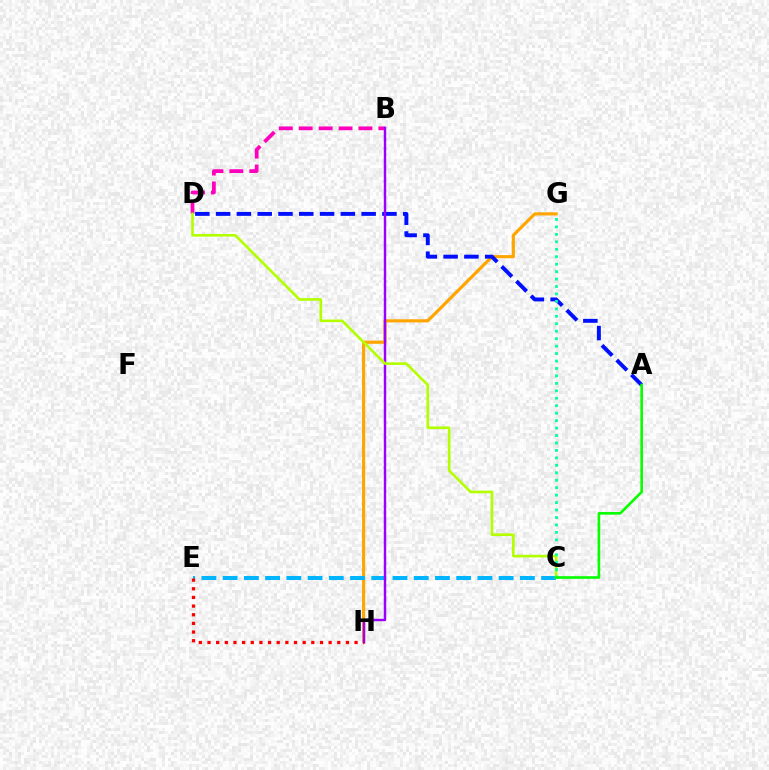{('G', 'H'): [{'color': '#ffa500', 'line_style': 'solid', 'thickness': 2.26}], ('C', 'E'): [{'color': '#00b5ff', 'line_style': 'dashed', 'thickness': 2.88}], ('E', 'H'): [{'color': '#ff0000', 'line_style': 'dotted', 'thickness': 2.35}], ('A', 'D'): [{'color': '#0010ff', 'line_style': 'dashed', 'thickness': 2.82}], ('B', 'D'): [{'color': '#ff00bd', 'line_style': 'dashed', 'thickness': 2.71}], ('B', 'H'): [{'color': '#9b00ff', 'line_style': 'solid', 'thickness': 1.75}], ('C', 'D'): [{'color': '#b3ff00', 'line_style': 'solid', 'thickness': 1.9}], ('C', 'G'): [{'color': '#00ff9d', 'line_style': 'dotted', 'thickness': 2.02}], ('A', 'C'): [{'color': '#08ff00', 'line_style': 'solid', 'thickness': 1.9}]}